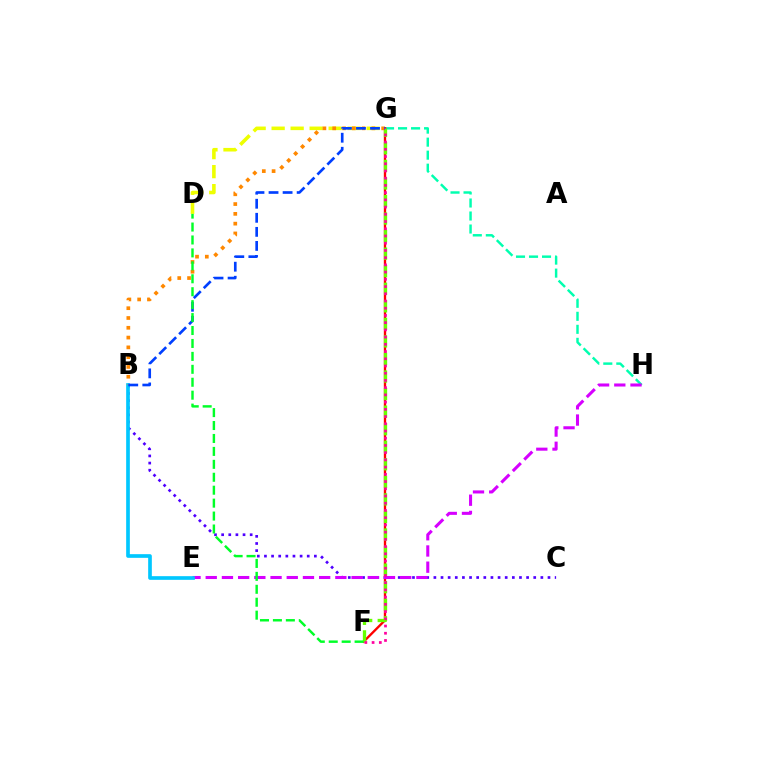{('G', 'H'): [{'color': '#00ffaf', 'line_style': 'dashed', 'thickness': 1.77}], ('B', 'C'): [{'color': '#4f00ff', 'line_style': 'dotted', 'thickness': 1.94}], ('F', 'G'): [{'color': '#ff0000', 'line_style': 'solid', 'thickness': 1.69}, {'color': '#66ff00', 'line_style': 'dashed', 'thickness': 2.38}, {'color': '#ff00a0', 'line_style': 'dotted', 'thickness': 1.96}], ('E', 'H'): [{'color': '#d600ff', 'line_style': 'dashed', 'thickness': 2.2}], ('B', 'E'): [{'color': '#00c7ff', 'line_style': 'solid', 'thickness': 2.64}], ('D', 'G'): [{'color': '#eeff00', 'line_style': 'dashed', 'thickness': 2.58}], ('B', 'G'): [{'color': '#ff8800', 'line_style': 'dotted', 'thickness': 2.66}, {'color': '#003fff', 'line_style': 'dashed', 'thickness': 1.91}], ('D', 'F'): [{'color': '#00ff27', 'line_style': 'dashed', 'thickness': 1.76}]}